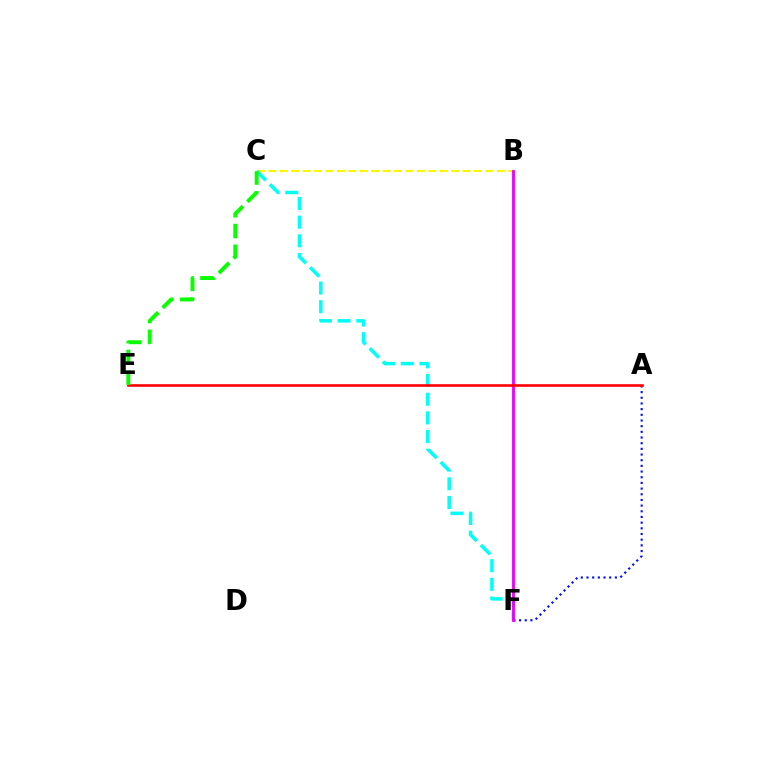{('B', 'C'): [{'color': '#fcf500', 'line_style': 'dashed', 'thickness': 1.55}], ('C', 'F'): [{'color': '#00fff6', 'line_style': 'dashed', 'thickness': 2.54}], ('A', 'F'): [{'color': '#0010ff', 'line_style': 'dotted', 'thickness': 1.54}], ('B', 'F'): [{'color': '#ee00ff', 'line_style': 'solid', 'thickness': 2.05}], ('A', 'E'): [{'color': '#ff0000', 'line_style': 'solid', 'thickness': 1.88}], ('C', 'E'): [{'color': '#08ff00', 'line_style': 'dashed', 'thickness': 2.82}]}